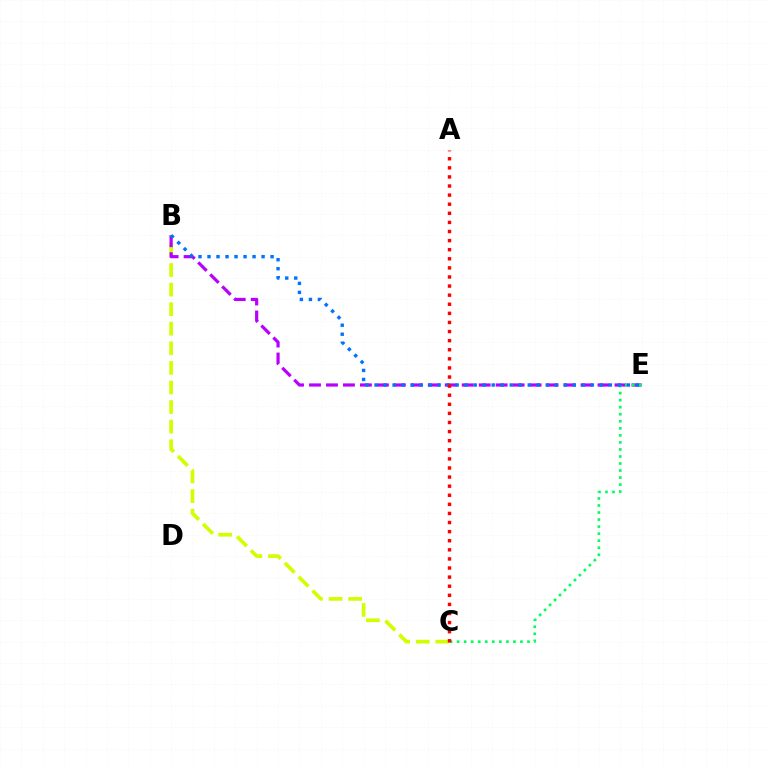{('B', 'C'): [{'color': '#d1ff00', 'line_style': 'dashed', 'thickness': 2.66}], ('B', 'E'): [{'color': '#b900ff', 'line_style': 'dashed', 'thickness': 2.31}, {'color': '#0074ff', 'line_style': 'dotted', 'thickness': 2.45}], ('C', 'E'): [{'color': '#00ff5c', 'line_style': 'dotted', 'thickness': 1.91}], ('A', 'C'): [{'color': '#ff0000', 'line_style': 'dotted', 'thickness': 2.47}]}